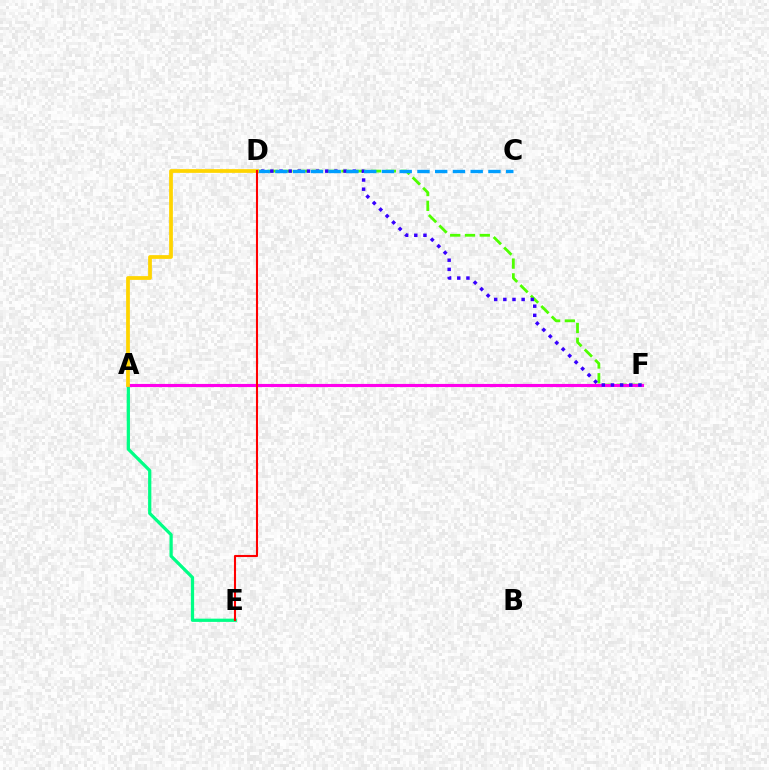{('D', 'F'): [{'color': '#4fff00', 'line_style': 'dashed', 'thickness': 2.01}, {'color': '#3700ff', 'line_style': 'dotted', 'thickness': 2.49}], ('A', 'E'): [{'color': '#00ff86', 'line_style': 'solid', 'thickness': 2.34}], ('A', 'F'): [{'color': '#ff00ed', 'line_style': 'solid', 'thickness': 2.25}], ('C', 'D'): [{'color': '#009eff', 'line_style': 'dashed', 'thickness': 2.41}], ('A', 'D'): [{'color': '#ffd500', 'line_style': 'solid', 'thickness': 2.7}], ('D', 'E'): [{'color': '#ff0000', 'line_style': 'solid', 'thickness': 1.51}]}